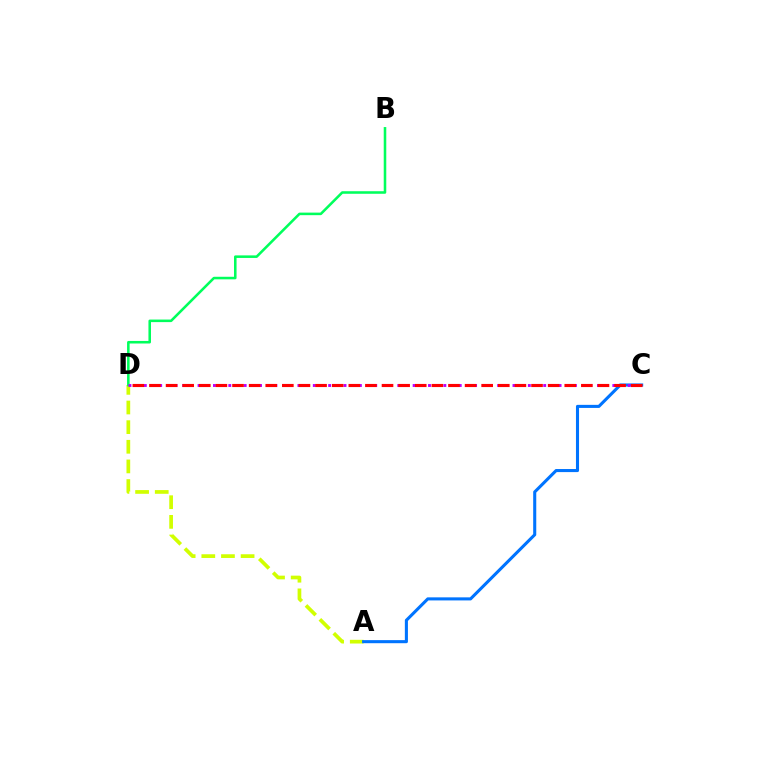{('A', 'D'): [{'color': '#d1ff00', 'line_style': 'dashed', 'thickness': 2.67}], ('B', 'D'): [{'color': '#00ff5c', 'line_style': 'solid', 'thickness': 1.84}], ('A', 'C'): [{'color': '#0074ff', 'line_style': 'solid', 'thickness': 2.21}], ('C', 'D'): [{'color': '#b900ff', 'line_style': 'dotted', 'thickness': 2.09}, {'color': '#ff0000', 'line_style': 'dashed', 'thickness': 2.26}]}